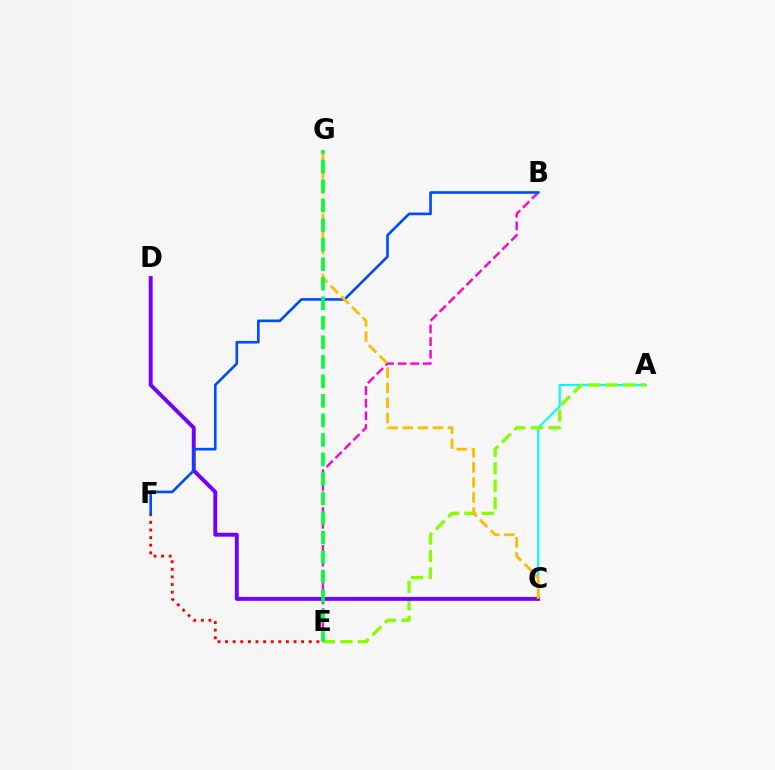{('A', 'C'): [{'color': '#00fff6', 'line_style': 'solid', 'thickness': 1.55}], ('A', 'E'): [{'color': '#84ff00', 'line_style': 'dashed', 'thickness': 2.37}], ('C', 'D'): [{'color': '#7200ff', 'line_style': 'solid', 'thickness': 2.82}], ('E', 'F'): [{'color': '#ff0000', 'line_style': 'dotted', 'thickness': 2.07}], ('B', 'E'): [{'color': '#ff00cf', 'line_style': 'dashed', 'thickness': 1.72}], ('B', 'F'): [{'color': '#004bff', 'line_style': 'solid', 'thickness': 1.9}], ('C', 'G'): [{'color': '#ffbd00', 'line_style': 'dashed', 'thickness': 2.05}], ('E', 'G'): [{'color': '#00ff39', 'line_style': 'dashed', 'thickness': 2.65}]}